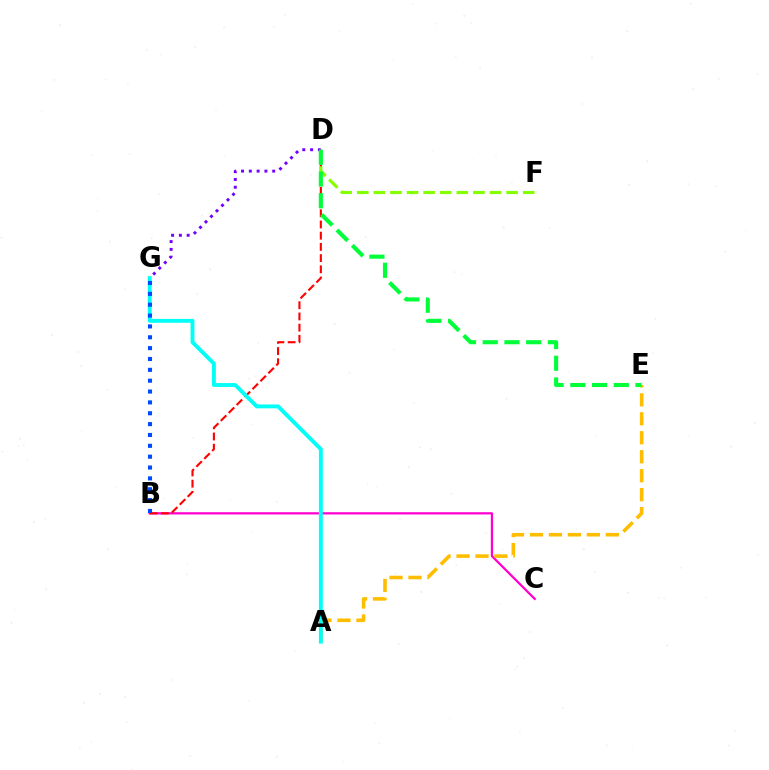{('B', 'C'): [{'color': '#ff00cf', 'line_style': 'solid', 'thickness': 1.62}], ('D', 'G'): [{'color': '#7200ff', 'line_style': 'dotted', 'thickness': 2.12}], ('B', 'D'): [{'color': '#ff0000', 'line_style': 'dashed', 'thickness': 1.52}], ('A', 'E'): [{'color': '#ffbd00', 'line_style': 'dashed', 'thickness': 2.58}], ('D', 'F'): [{'color': '#84ff00', 'line_style': 'dashed', 'thickness': 2.25}], ('A', 'G'): [{'color': '#00fff6', 'line_style': 'solid', 'thickness': 2.8}], ('D', 'E'): [{'color': '#00ff39', 'line_style': 'dashed', 'thickness': 2.95}], ('B', 'G'): [{'color': '#004bff', 'line_style': 'dotted', 'thickness': 2.95}]}